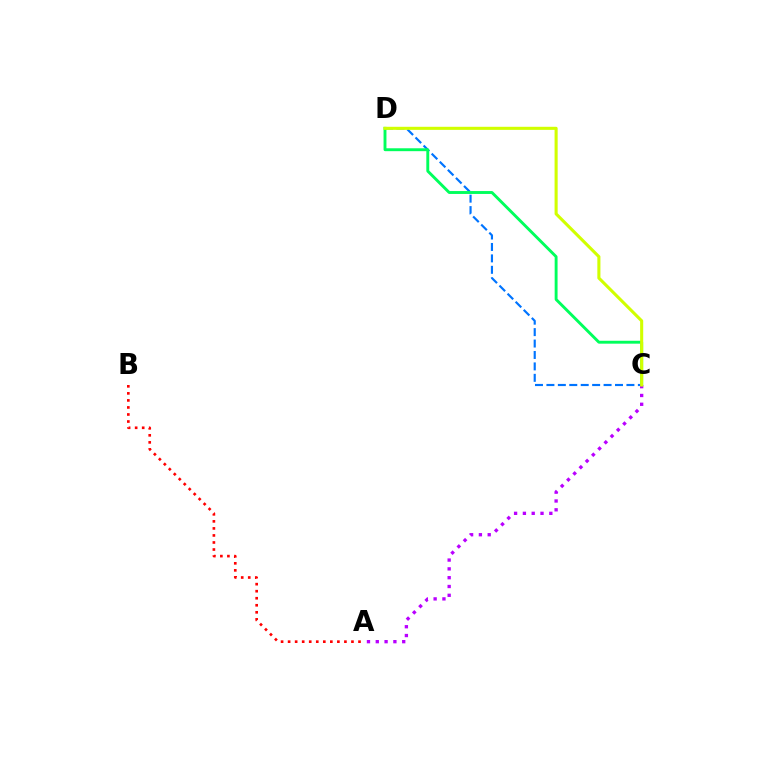{('C', 'D'): [{'color': '#0074ff', 'line_style': 'dashed', 'thickness': 1.55}, {'color': '#00ff5c', 'line_style': 'solid', 'thickness': 2.08}, {'color': '#d1ff00', 'line_style': 'solid', 'thickness': 2.22}], ('A', 'C'): [{'color': '#b900ff', 'line_style': 'dotted', 'thickness': 2.39}], ('A', 'B'): [{'color': '#ff0000', 'line_style': 'dotted', 'thickness': 1.91}]}